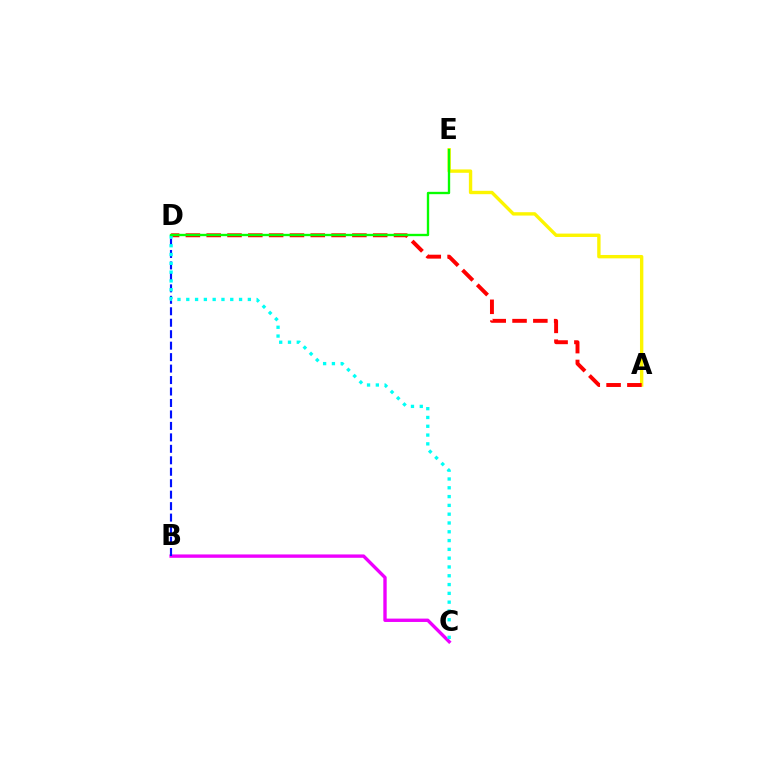{('A', 'E'): [{'color': '#fcf500', 'line_style': 'solid', 'thickness': 2.43}], ('B', 'C'): [{'color': '#ee00ff', 'line_style': 'solid', 'thickness': 2.42}], ('A', 'D'): [{'color': '#ff0000', 'line_style': 'dashed', 'thickness': 2.83}], ('B', 'D'): [{'color': '#0010ff', 'line_style': 'dashed', 'thickness': 1.56}], ('C', 'D'): [{'color': '#00fff6', 'line_style': 'dotted', 'thickness': 2.39}], ('D', 'E'): [{'color': '#08ff00', 'line_style': 'solid', 'thickness': 1.69}]}